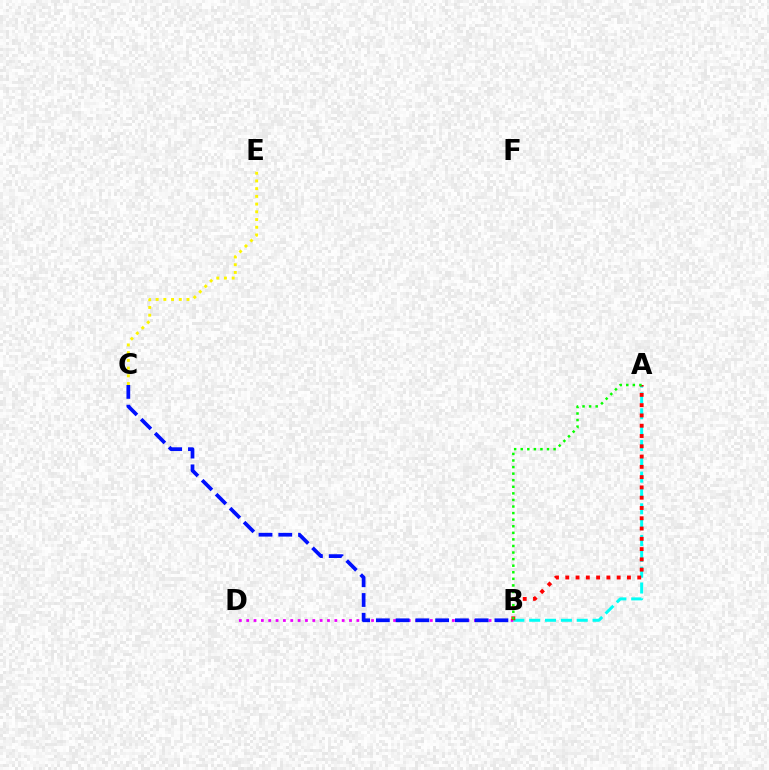{('B', 'D'): [{'color': '#ee00ff', 'line_style': 'dotted', 'thickness': 2.0}], ('A', 'B'): [{'color': '#00fff6', 'line_style': 'dashed', 'thickness': 2.15}, {'color': '#ff0000', 'line_style': 'dotted', 'thickness': 2.79}, {'color': '#08ff00', 'line_style': 'dotted', 'thickness': 1.79}], ('B', 'C'): [{'color': '#0010ff', 'line_style': 'dashed', 'thickness': 2.68}], ('C', 'E'): [{'color': '#fcf500', 'line_style': 'dotted', 'thickness': 2.1}]}